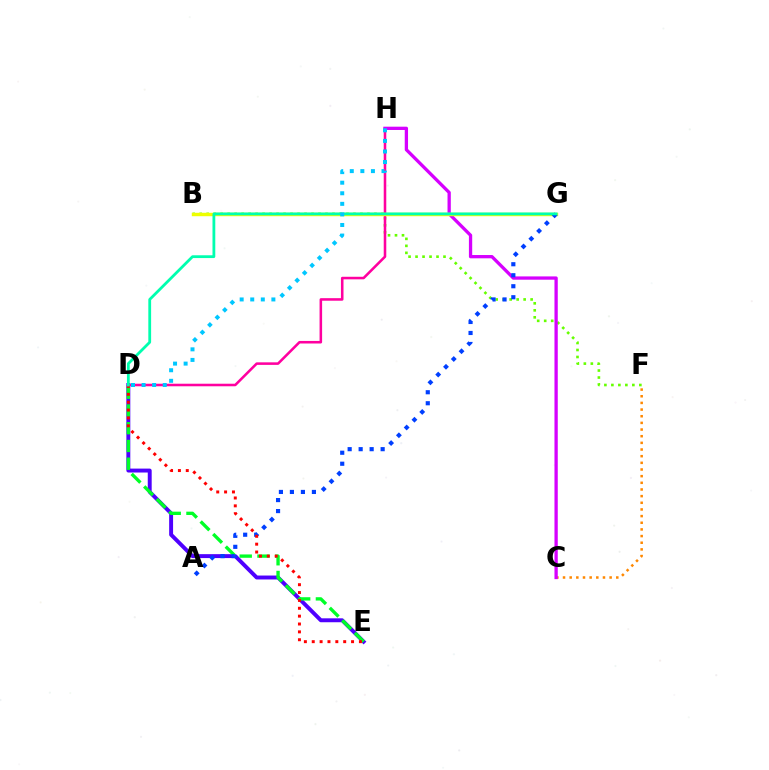{('D', 'E'): [{'color': '#4f00ff', 'line_style': 'solid', 'thickness': 2.83}, {'color': '#00ff27', 'line_style': 'dashed', 'thickness': 2.41}, {'color': '#ff0000', 'line_style': 'dotted', 'thickness': 2.14}], ('B', 'F'): [{'color': '#66ff00', 'line_style': 'dotted', 'thickness': 1.9}], ('D', 'H'): [{'color': '#ff00a0', 'line_style': 'solid', 'thickness': 1.84}, {'color': '#00c7ff', 'line_style': 'dotted', 'thickness': 2.87}], ('C', 'F'): [{'color': '#ff8800', 'line_style': 'dotted', 'thickness': 1.81}], ('C', 'H'): [{'color': '#d600ff', 'line_style': 'solid', 'thickness': 2.37}], ('B', 'G'): [{'color': '#eeff00', 'line_style': 'solid', 'thickness': 2.47}], ('A', 'G'): [{'color': '#003fff', 'line_style': 'dotted', 'thickness': 2.99}], ('D', 'G'): [{'color': '#00ffaf', 'line_style': 'solid', 'thickness': 2.01}]}